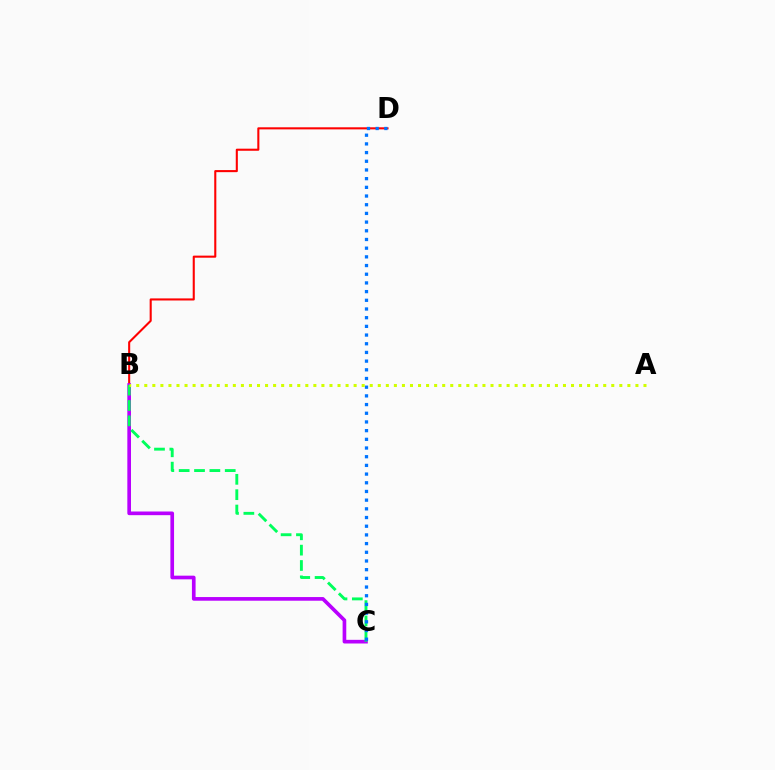{('B', 'D'): [{'color': '#ff0000', 'line_style': 'solid', 'thickness': 1.5}], ('B', 'C'): [{'color': '#b900ff', 'line_style': 'solid', 'thickness': 2.64}, {'color': '#00ff5c', 'line_style': 'dashed', 'thickness': 2.09}], ('C', 'D'): [{'color': '#0074ff', 'line_style': 'dotted', 'thickness': 2.36}], ('A', 'B'): [{'color': '#d1ff00', 'line_style': 'dotted', 'thickness': 2.19}]}